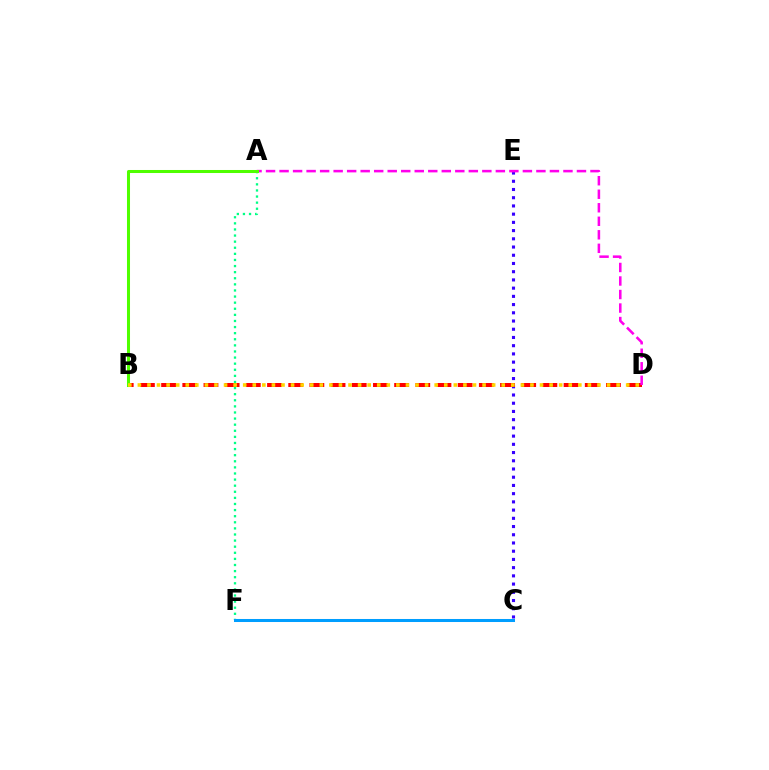{('C', 'E'): [{'color': '#3700ff', 'line_style': 'dotted', 'thickness': 2.23}], ('B', 'D'): [{'color': '#ff0000', 'line_style': 'dashed', 'thickness': 2.88}, {'color': '#ffd500', 'line_style': 'dotted', 'thickness': 2.6}], ('A', 'F'): [{'color': '#00ff86', 'line_style': 'dotted', 'thickness': 1.66}], ('A', 'D'): [{'color': '#ff00ed', 'line_style': 'dashed', 'thickness': 1.84}], ('C', 'F'): [{'color': '#009eff', 'line_style': 'solid', 'thickness': 2.18}], ('A', 'B'): [{'color': '#4fff00', 'line_style': 'solid', 'thickness': 2.18}]}